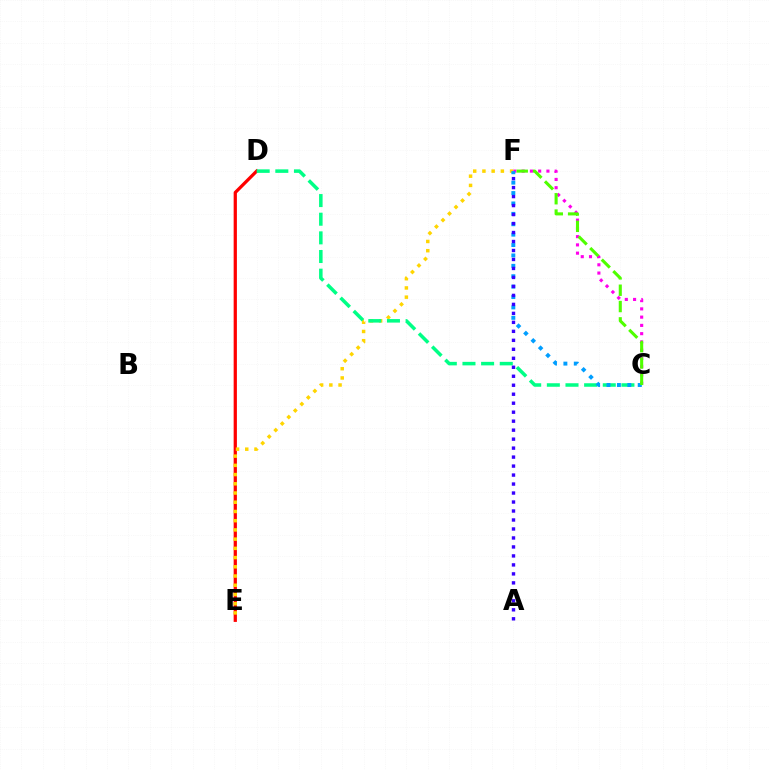{('D', 'E'): [{'color': '#ff0000', 'line_style': 'solid', 'thickness': 2.34}], ('E', 'F'): [{'color': '#ffd500', 'line_style': 'dotted', 'thickness': 2.51}], ('C', 'F'): [{'color': '#ff00ed', 'line_style': 'dotted', 'thickness': 2.24}, {'color': '#009eff', 'line_style': 'dotted', 'thickness': 2.82}, {'color': '#4fff00', 'line_style': 'dashed', 'thickness': 2.22}], ('C', 'D'): [{'color': '#00ff86', 'line_style': 'dashed', 'thickness': 2.53}], ('A', 'F'): [{'color': '#3700ff', 'line_style': 'dotted', 'thickness': 2.44}]}